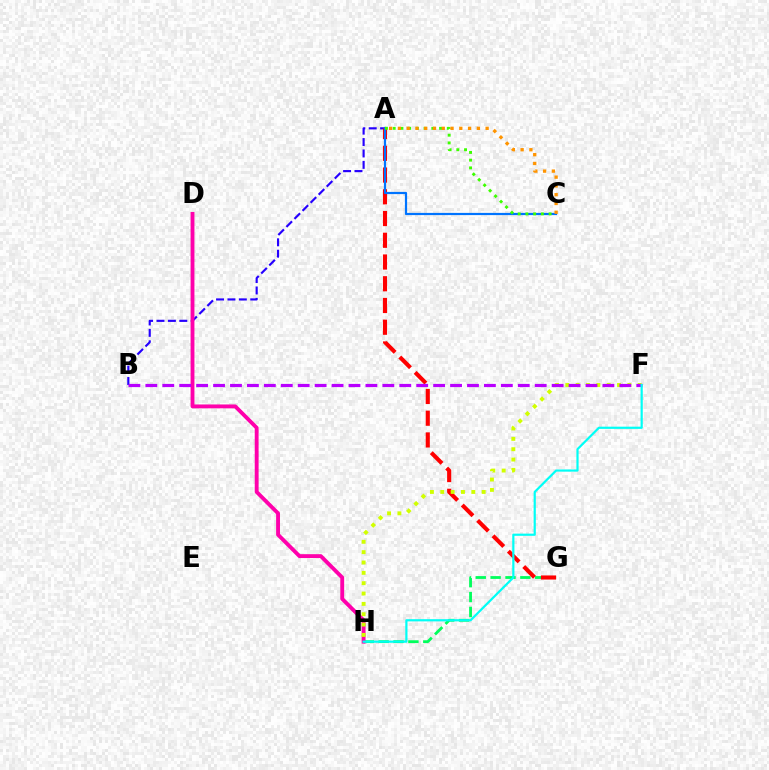{('A', 'B'): [{'color': '#2500ff', 'line_style': 'dashed', 'thickness': 1.55}], ('G', 'H'): [{'color': '#00ff5c', 'line_style': 'dashed', 'thickness': 2.02}], ('A', 'G'): [{'color': '#ff0000', 'line_style': 'dashed', 'thickness': 2.95}], ('A', 'C'): [{'color': '#0074ff', 'line_style': 'solid', 'thickness': 1.59}, {'color': '#3dff00', 'line_style': 'dotted', 'thickness': 2.1}, {'color': '#ff9400', 'line_style': 'dotted', 'thickness': 2.38}], ('D', 'H'): [{'color': '#ff00ac', 'line_style': 'solid', 'thickness': 2.78}], ('F', 'H'): [{'color': '#d1ff00', 'line_style': 'dotted', 'thickness': 2.81}, {'color': '#00fff6', 'line_style': 'solid', 'thickness': 1.58}], ('B', 'F'): [{'color': '#b900ff', 'line_style': 'dashed', 'thickness': 2.3}]}